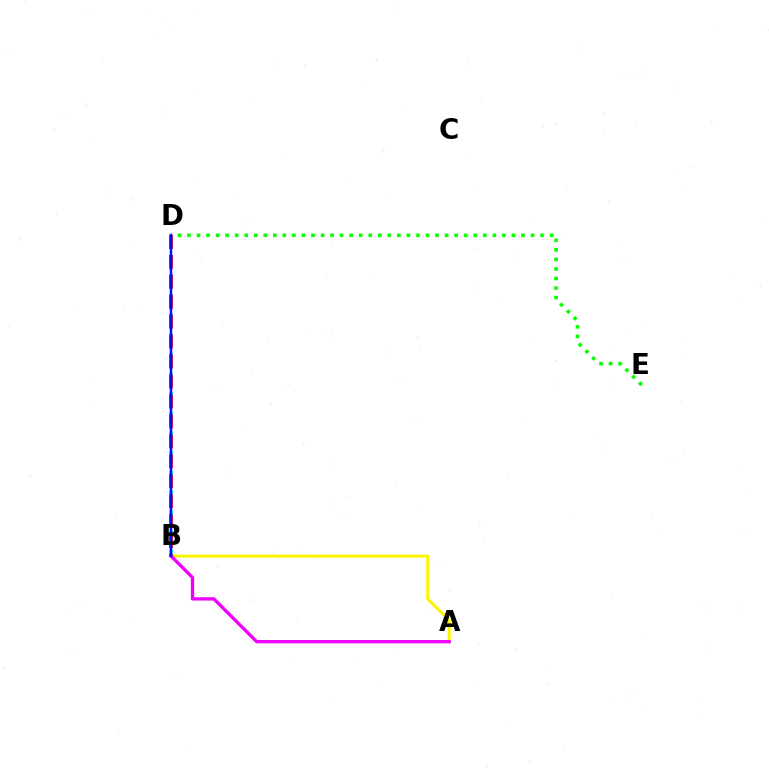{('A', 'B'): [{'color': '#fcf500', 'line_style': 'solid', 'thickness': 2.19}, {'color': '#ee00ff', 'line_style': 'solid', 'thickness': 2.38}], ('D', 'E'): [{'color': '#08ff00', 'line_style': 'dotted', 'thickness': 2.59}], ('B', 'D'): [{'color': '#00fff6', 'line_style': 'dashed', 'thickness': 2.67}, {'color': '#ff0000', 'line_style': 'dashed', 'thickness': 2.71}, {'color': '#0010ff', 'line_style': 'solid', 'thickness': 1.77}]}